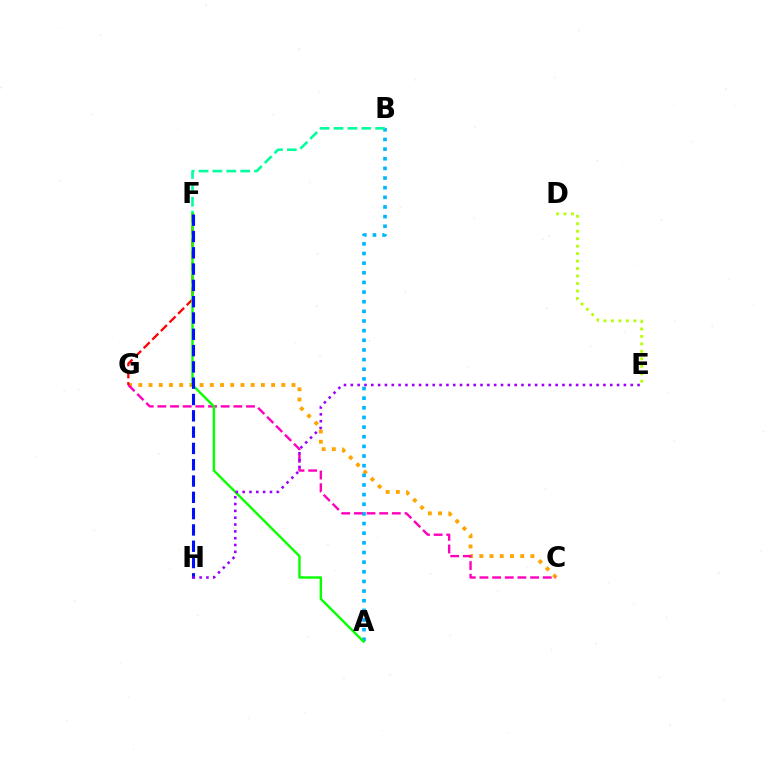{('C', 'G'): [{'color': '#ffa500', 'line_style': 'dotted', 'thickness': 2.78}, {'color': '#ff00bd', 'line_style': 'dashed', 'thickness': 1.72}], ('A', 'B'): [{'color': '#00b5ff', 'line_style': 'dotted', 'thickness': 2.62}], ('B', 'F'): [{'color': '#00ff9d', 'line_style': 'dashed', 'thickness': 1.89}], ('D', 'E'): [{'color': '#b3ff00', 'line_style': 'dotted', 'thickness': 2.03}], ('F', 'G'): [{'color': '#ff0000', 'line_style': 'dashed', 'thickness': 1.65}], ('A', 'F'): [{'color': '#08ff00', 'line_style': 'solid', 'thickness': 1.73}], ('F', 'H'): [{'color': '#0010ff', 'line_style': 'dashed', 'thickness': 2.21}], ('E', 'H'): [{'color': '#9b00ff', 'line_style': 'dotted', 'thickness': 1.85}]}